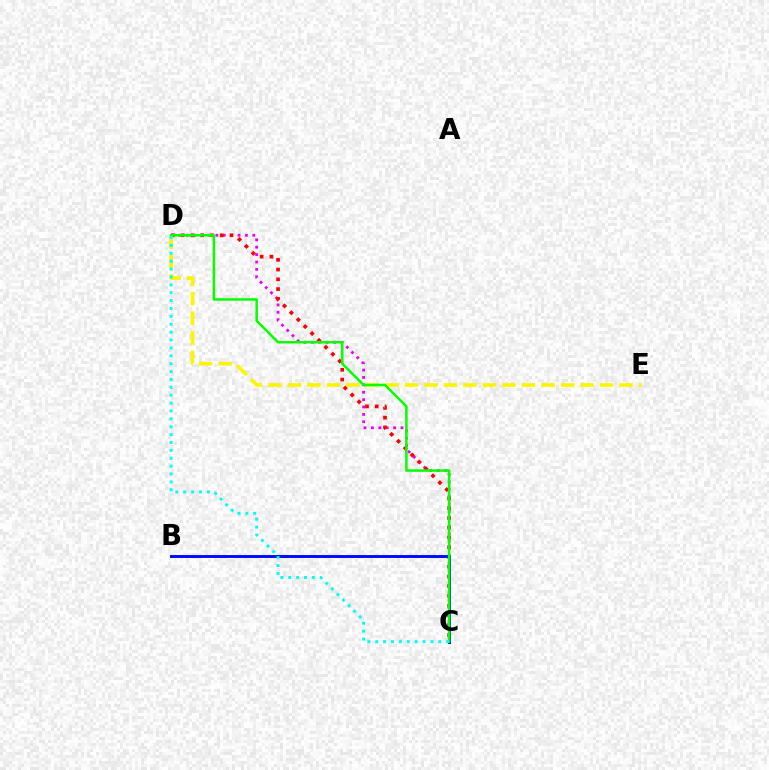{('C', 'D'): [{'color': '#ee00ff', 'line_style': 'dotted', 'thickness': 2.01}, {'color': '#ff0000', 'line_style': 'dotted', 'thickness': 2.65}, {'color': '#08ff00', 'line_style': 'solid', 'thickness': 1.82}, {'color': '#00fff6', 'line_style': 'dotted', 'thickness': 2.14}], ('B', 'C'): [{'color': '#0010ff', 'line_style': 'solid', 'thickness': 2.15}], ('D', 'E'): [{'color': '#fcf500', 'line_style': 'dashed', 'thickness': 2.65}]}